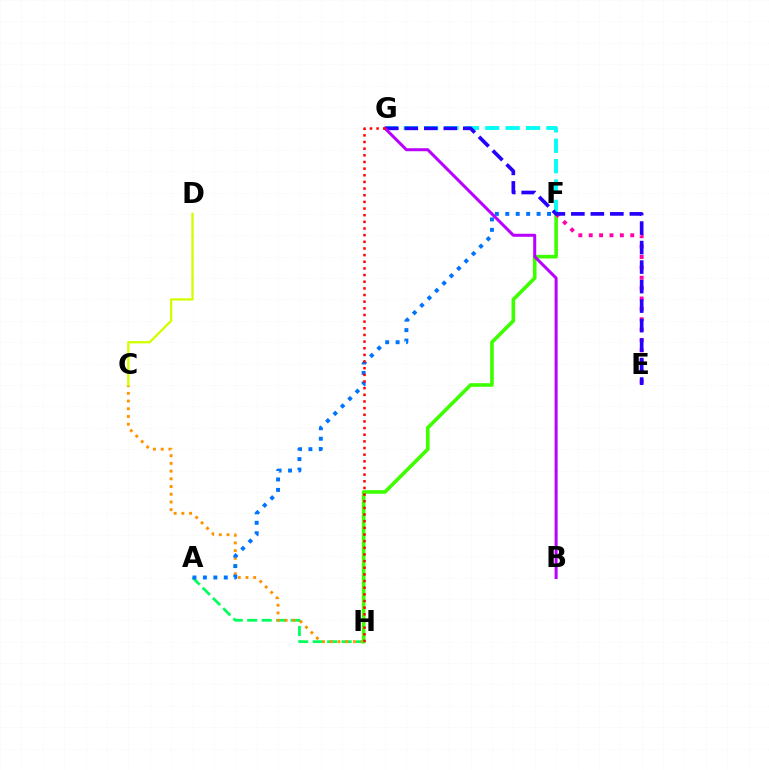{('A', 'H'): [{'color': '#00ff5c', 'line_style': 'dashed', 'thickness': 1.97}], ('C', 'H'): [{'color': '#ff9400', 'line_style': 'dotted', 'thickness': 2.1}], ('F', 'H'): [{'color': '#3dff00', 'line_style': 'solid', 'thickness': 2.61}], ('E', 'F'): [{'color': '#ff00ac', 'line_style': 'dotted', 'thickness': 2.82}], ('F', 'G'): [{'color': '#00fff6', 'line_style': 'dashed', 'thickness': 2.77}], ('A', 'F'): [{'color': '#0074ff', 'line_style': 'dotted', 'thickness': 2.84}], ('E', 'G'): [{'color': '#2500ff', 'line_style': 'dashed', 'thickness': 2.65}], ('B', 'G'): [{'color': '#b900ff', 'line_style': 'solid', 'thickness': 2.17}], ('C', 'D'): [{'color': '#d1ff00', 'line_style': 'solid', 'thickness': 1.67}], ('G', 'H'): [{'color': '#ff0000', 'line_style': 'dotted', 'thickness': 1.81}]}